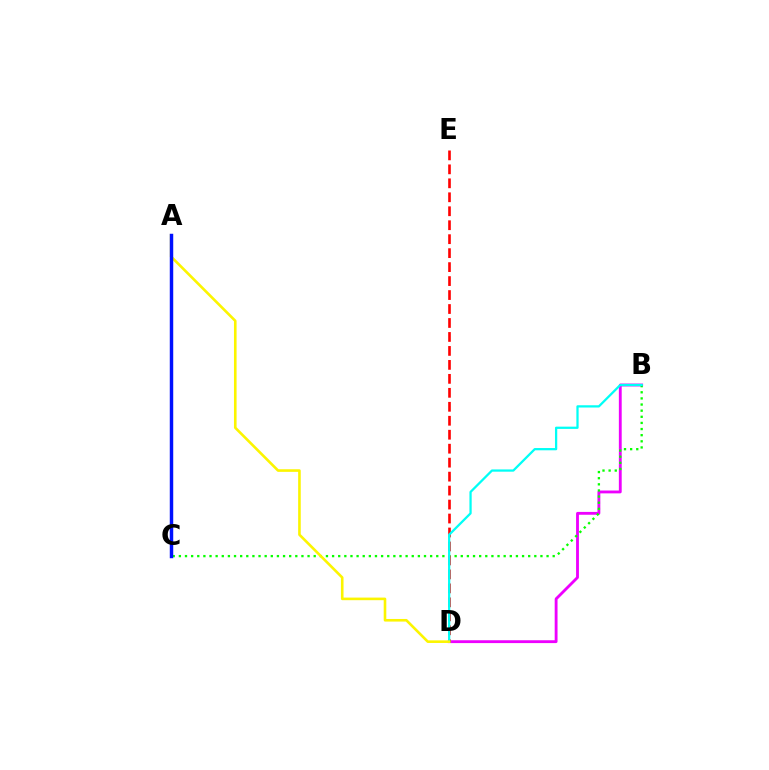{('B', 'D'): [{'color': '#ee00ff', 'line_style': 'solid', 'thickness': 2.05}, {'color': '#00fff6', 'line_style': 'solid', 'thickness': 1.63}], ('B', 'C'): [{'color': '#08ff00', 'line_style': 'dotted', 'thickness': 1.67}], ('D', 'E'): [{'color': '#ff0000', 'line_style': 'dashed', 'thickness': 1.9}], ('A', 'D'): [{'color': '#fcf500', 'line_style': 'solid', 'thickness': 1.88}], ('A', 'C'): [{'color': '#0010ff', 'line_style': 'solid', 'thickness': 2.49}]}